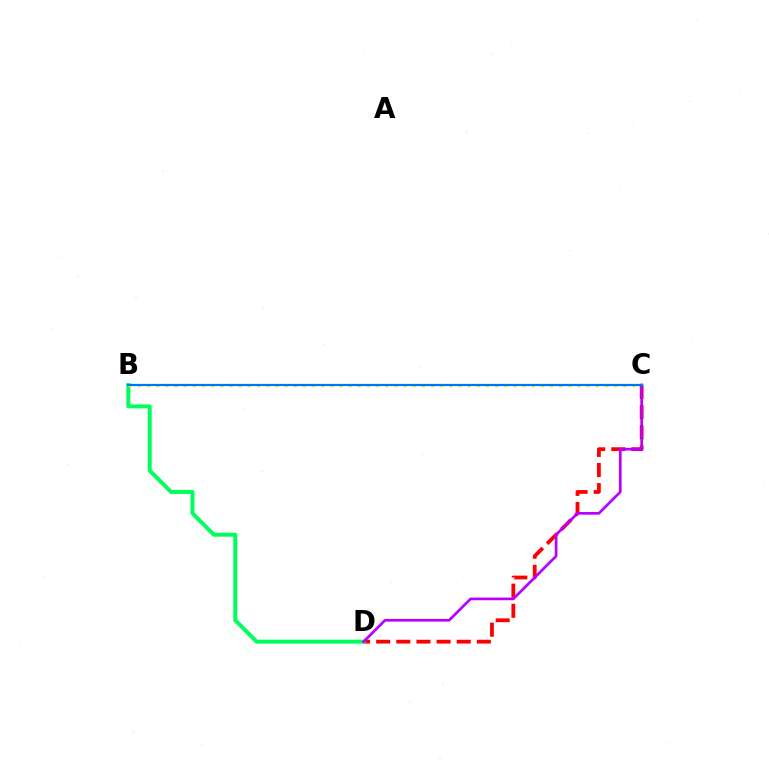{('C', 'D'): [{'color': '#ff0000', 'line_style': 'dashed', 'thickness': 2.73}, {'color': '#b900ff', 'line_style': 'solid', 'thickness': 1.94}], ('B', 'D'): [{'color': '#00ff5c', 'line_style': 'solid', 'thickness': 2.86}], ('B', 'C'): [{'color': '#d1ff00', 'line_style': 'dotted', 'thickness': 2.49}, {'color': '#0074ff', 'line_style': 'solid', 'thickness': 1.59}]}